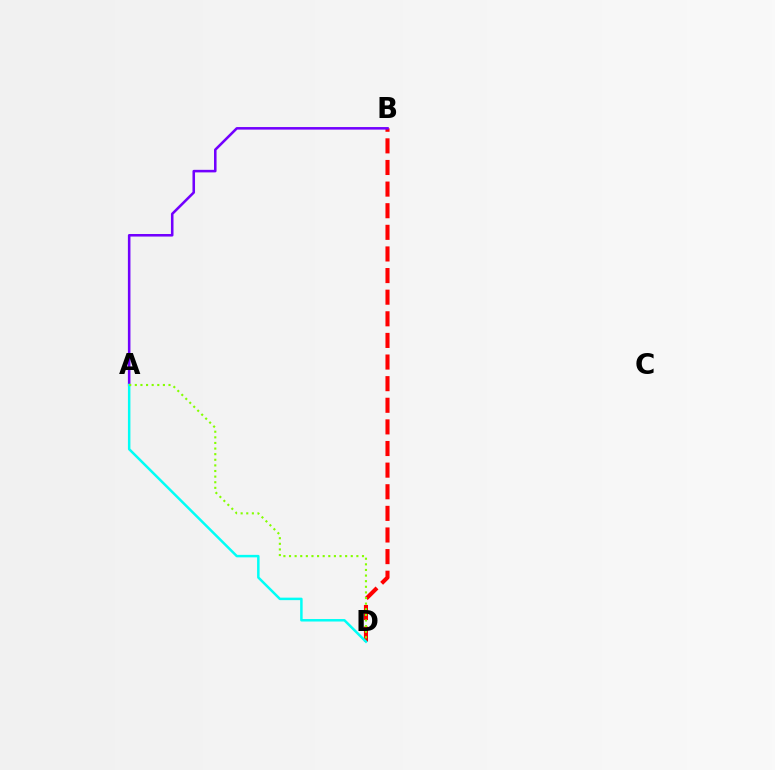{('B', 'D'): [{'color': '#ff0000', 'line_style': 'dashed', 'thickness': 2.94}], ('A', 'B'): [{'color': '#7200ff', 'line_style': 'solid', 'thickness': 1.84}], ('A', 'D'): [{'color': '#00fff6', 'line_style': 'solid', 'thickness': 1.79}, {'color': '#84ff00', 'line_style': 'dotted', 'thickness': 1.52}]}